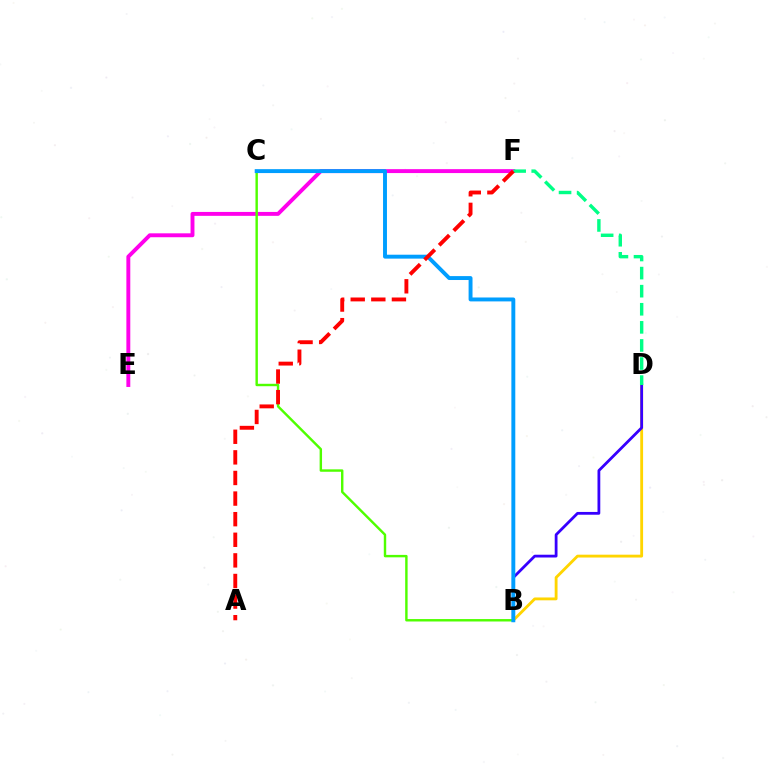{('B', 'D'): [{'color': '#ffd500', 'line_style': 'solid', 'thickness': 2.05}, {'color': '#3700ff', 'line_style': 'solid', 'thickness': 2.01}], ('E', 'F'): [{'color': '#ff00ed', 'line_style': 'solid', 'thickness': 2.81}], ('D', 'F'): [{'color': '#00ff86', 'line_style': 'dashed', 'thickness': 2.46}], ('B', 'C'): [{'color': '#4fff00', 'line_style': 'solid', 'thickness': 1.74}, {'color': '#009eff', 'line_style': 'solid', 'thickness': 2.82}], ('A', 'F'): [{'color': '#ff0000', 'line_style': 'dashed', 'thickness': 2.8}]}